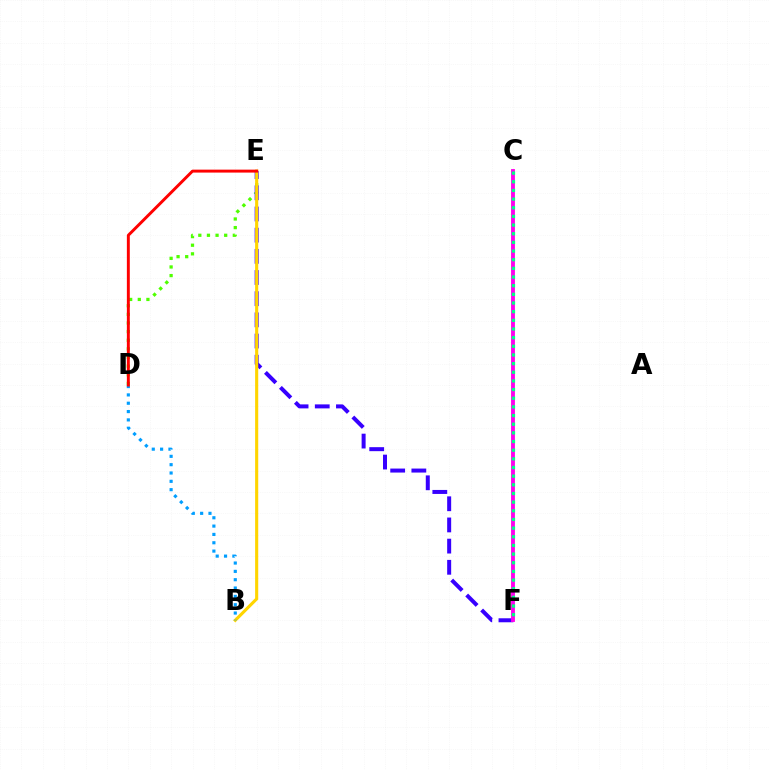{('D', 'E'): [{'color': '#4fff00', 'line_style': 'dotted', 'thickness': 2.34}, {'color': '#ff0000', 'line_style': 'solid', 'thickness': 2.12}], ('E', 'F'): [{'color': '#3700ff', 'line_style': 'dashed', 'thickness': 2.88}], ('B', 'E'): [{'color': '#ffd500', 'line_style': 'solid', 'thickness': 2.24}], ('C', 'F'): [{'color': '#ff00ed', 'line_style': 'solid', 'thickness': 2.78}, {'color': '#00ff86', 'line_style': 'dotted', 'thickness': 2.35}], ('B', 'D'): [{'color': '#009eff', 'line_style': 'dotted', 'thickness': 2.26}]}